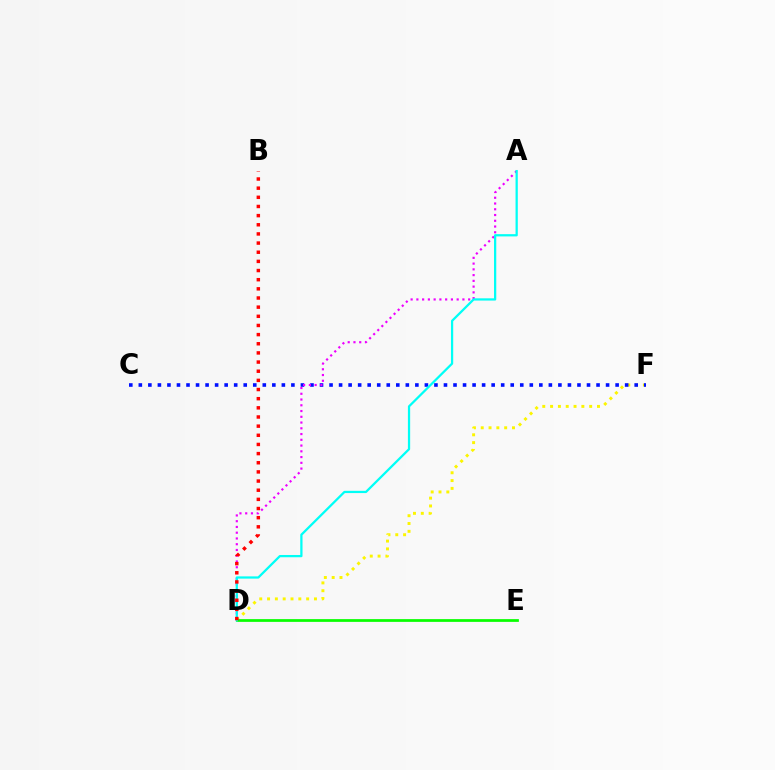{('D', 'F'): [{'color': '#fcf500', 'line_style': 'dotted', 'thickness': 2.12}], ('C', 'F'): [{'color': '#0010ff', 'line_style': 'dotted', 'thickness': 2.59}], ('A', 'D'): [{'color': '#ee00ff', 'line_style': 'dotted', 'thickness': 1.56}, {'color': '#00fff6', 'line_style': 'solid', 'thickness': 1.62}], ('D', 'E'): [{'color': '#08ff00', 'line_style': 'solid', 'thickness': 1.98}], ('B', 'D'): [{'color': '#ff0000', 'line_style': 'dotted', 'thickness': 2.49}]}